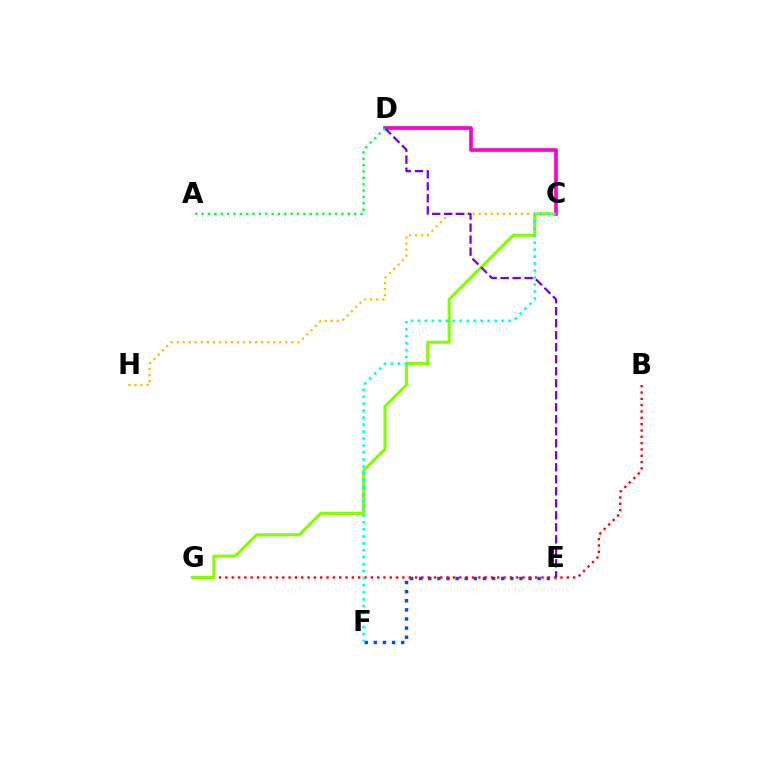{('C', 'H'): [{'color': '#ffbd00', 'line_style': 'dotted', 'thickness': 1.64}], ('E', 'F'): [{'color': '#004bff', 'line_style': 'dotted', 'thickness': 2.48}], ('B', 'G'): [{'color': '#ff0000', 'line_style': 'dotted', 'thickness': 1.72}], ('C', 'G'): [{'color': '#84ff00', 'line_style': 'solid', 'thickness': 2.27}], ('C', 'D'): [{'color': '#ff00cf', 'line_style': 'solid', 'thickness': 2.65}], ('C', 'F'): [{'color': '#00fff6', 'line_style': 'dotted', 'thickness': 1.9}], ('D', 'E'): [{'color': '#7200ff', 'line_style': 'dashed', 'thickness': 1.63}], ('A', 'D'): [{'color': '#00ff39', 'line_style': 'dotted', 'thickness': 1.73}]}